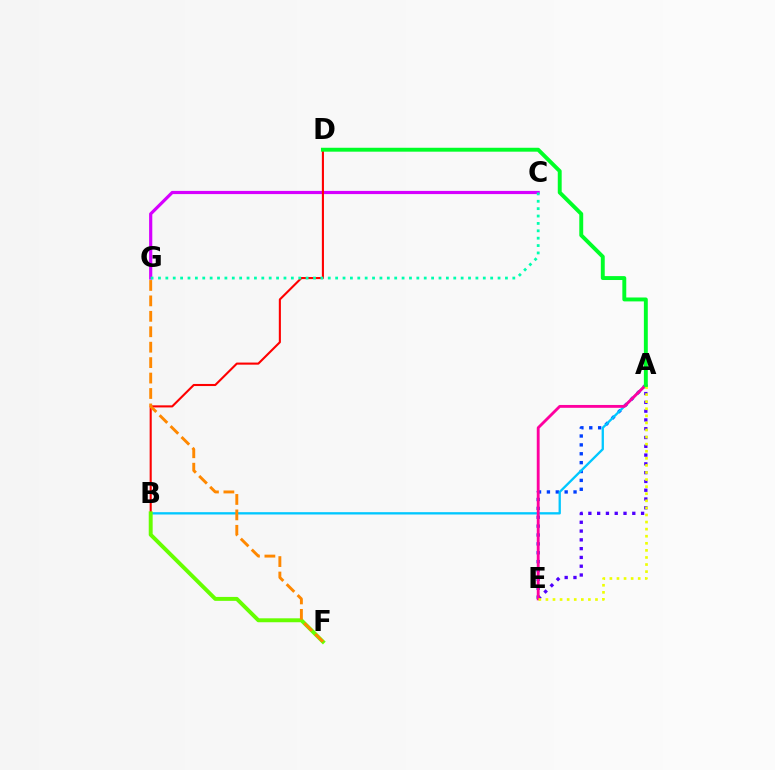{('A', 'E'): [{'color': '#003fff', 'line_style': 'dotted', 'thickness': 2.41}, {'color': '#4f00ff', 'line_style': 'dotted', 'thickness': 2.39}, {'color': '#ff00a0', 'line_style': 'solid', 'thickness': 2.05}, {'color': '#eeff00', 'line_style': 'dotted', 'thickness': 1.92}], ('A', 'B'): [{'color': '#00c7ff', 'line_style': 'solid', 'thickness': 1.67}], ('C', 'G'): [{'color': '#d600ff', 'line_style': 'solid', 'thickness': 2.29}, {'color': '#00ffaf', 'line_style': 'dotted', 'thickness': 2.01}], ('B', 'D'): [{'color': '#ff0000', 'line_style': 'solid', 'thickness': 1.51}], ('B', 'F'): [{'color': '#66ff00', 'line_style': 'solid', 'thickness': 2.83}], ('F', 'G'): [{'color': '#ff8800', 'line_style': 'dashed', 'thickness': 2.1}], ('A', 'D'): [{'color': '#00ff27', 'line_style': 'solid', 'thickness': 2.82}]}